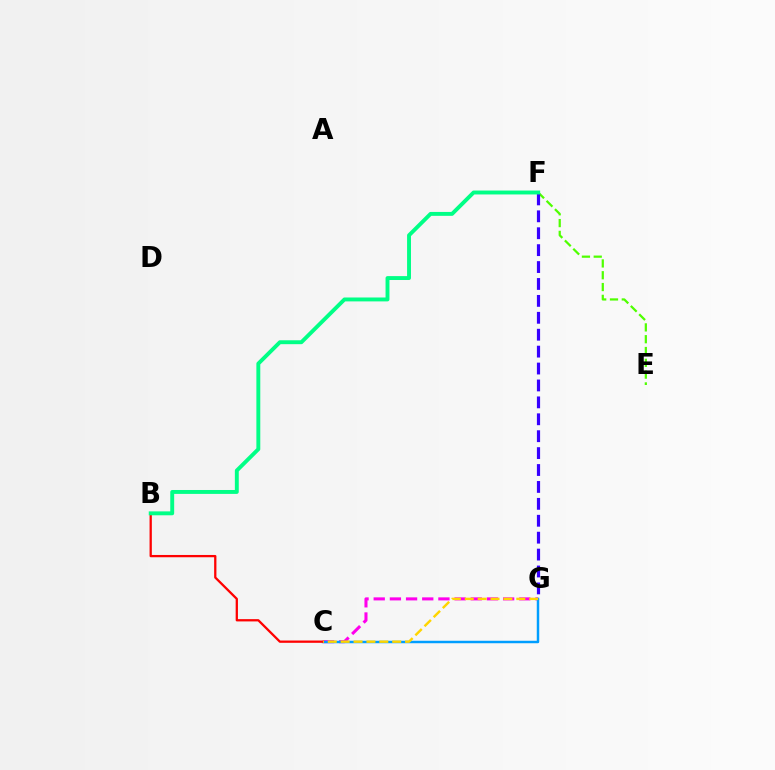{('E', 'F'): [{'color': '#4fff00', 'line_style': 'dashed', 'thickness': 1.6}], ('C', 'G'): [{'color': '#ff00ed', 'line_style': 'dashed', 'thickness': 2.2}, {'color': '#009eff', 'line_style': 'solid', 'thickness': 1.78}, {'color': '#ffd500', 'line_style': 'dashed', 'thickness': 1.75}], ('F', 'G'): [{'color': '#3700ff', 'line_style': 'dashed', 'thickness': 2.3}], ('B', 'C'): [{'color': '#ff0000', 'line_style': 'solid', 'thickness': 1.64}], ('B', 'F'): [{'color': '#00ff86', 'line_style': 'solid', 'thickness': 2.81}]}